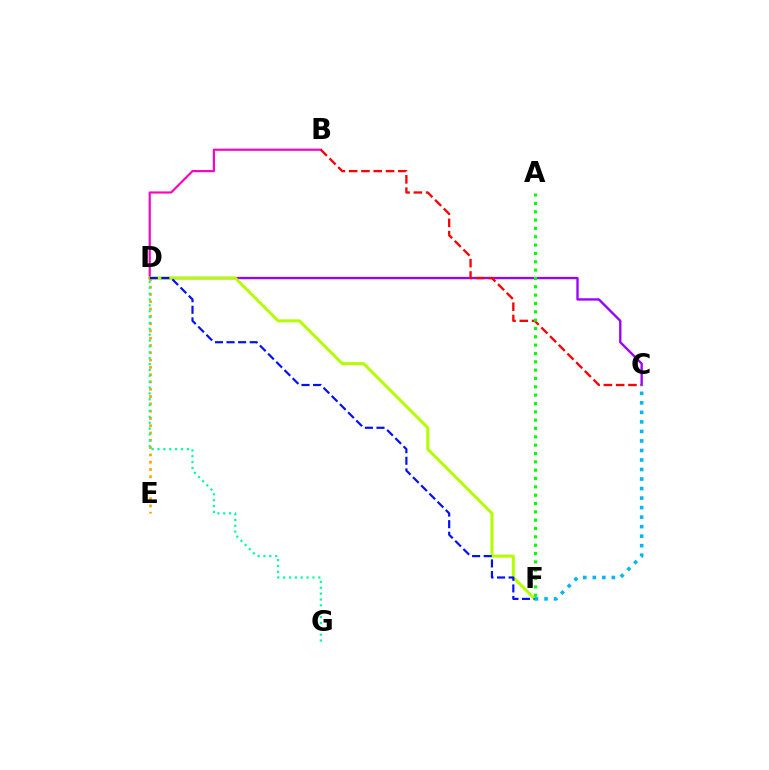{('C', 'D'): [{'color': '#9b00ff', 'line_style': 'solid', 'thickness': 1.68}], ('B', 'D'): [{'color': '#ff00bd', 'line_style': 'solid', 'thickness': 1.57}], ('B', 'C'): [{'color': '#ff0000', 'line_style': 'dashed', 'thickness': 1.67}], ('D', 'F'): [{'color': '#b3ff00', 'line_style': 'solid', 'thickness': 2.16}, {'color': '#0010ff', 'line_style': 'dashed', 'thickness': 1.57}], ('D', 'E'): [{'color': '#ffa500', 'line_style': 'dotted', 'thickness': 1.98}], ('A', 'F'): [{'color': '#08ff00', 'line_style': 'dotted', 'thickness': 2.27}], ('C', 'F'): [{'color': '#00b5ff', 'line_style': 'dotted', 'thickness': 2.59}], ('D', 'G'): [{'color': '#00ff9d', 'line_style': 'dotted', 'thickness': 1.59}]}